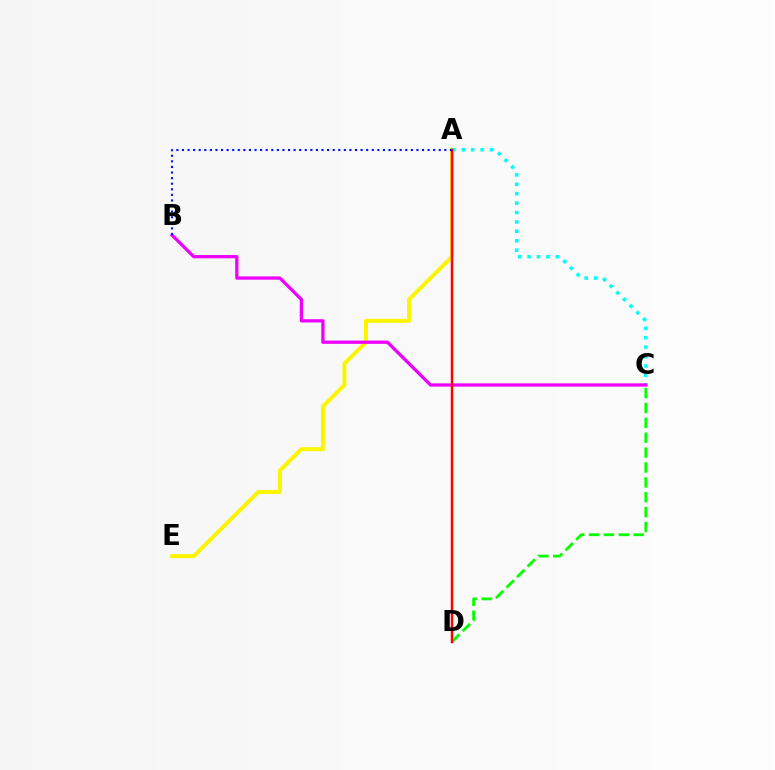{('A', 'E'): [{'color': '#fcf500', 'line_style': 'solid', 'thickness': 2.87}], ('A', 'C'): [{'color': '#00fff6', 'line_style': 'dotted', 'thickness': 2.56}], ('B', 'C'): [{'color': '#ee00ff', 'line_style': 'solid', 'thickness': 2.35}], ('C', 'D'): [{'color': '#08ff00', 'line_style': 'dashed', 'thickness': 2.02}], ('A', 'D'): [{'color': '#ff0000', 'line_style': 'solid', 'thickness': 1.75}], ('A', 'B'): [{'color': '#0010ff', 'line_style': 'dotted', 'thickness': 1.52}]}